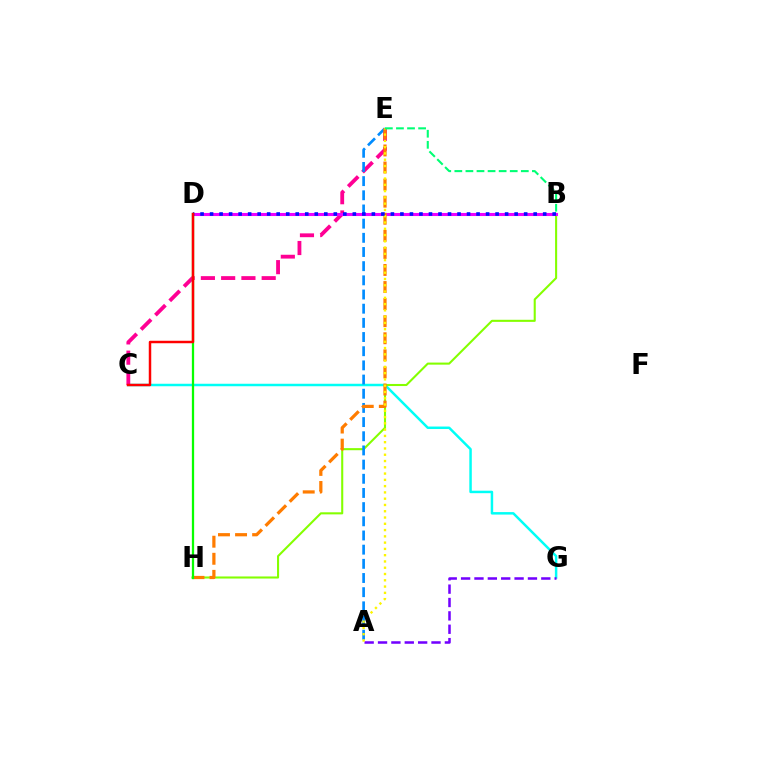{('C', 'G'): [{'color': '#00fff6', 'line_style': 'solid', 'thickness': 1.79}], ('B', 'H'): [{'color': '#84ff00', 'line_style': 'solid', 'thickness': 1.5}], ('C', 'E'): [{'color': '#ff0094', 'line_style': 'dashed', 'thickness': 2.75}], ('B', 'D'): [{'color': '#ee00ff', 'line_style': 'solid', 'thickness': 2.21}, {'color': '#0010ff', 'line_style': 'dotted', 'thickness': 2.59}], ('A', 'E'): [{'color': '#008cff', 'line_style': 'dashed', 'thickness': 1.93}, {'color': '#fcf500', 'line_style': 'dotted', 'thickness': 1.71}], ('E', 'H'): [{'color': '#ff7c00', 'line_style': 'dashed', 'thickness': 2.32}], ('A', 'G'): [{'color': '#7200ff', 'line_style': 'dashed', 'thickness': 1.82}], ('B', 'E'): [{'color': '#00ff74', 'line_style': 'dashed', 'thickness': 1.51}], ('D', 'H'): [{'color': '#08ff00', 'line_style': 'solid', 'thickness': 1.64}], ('C', 'D'): [{'color': '#ff0000', 'line_style': 'solid', 'thickness': 1.78}]}